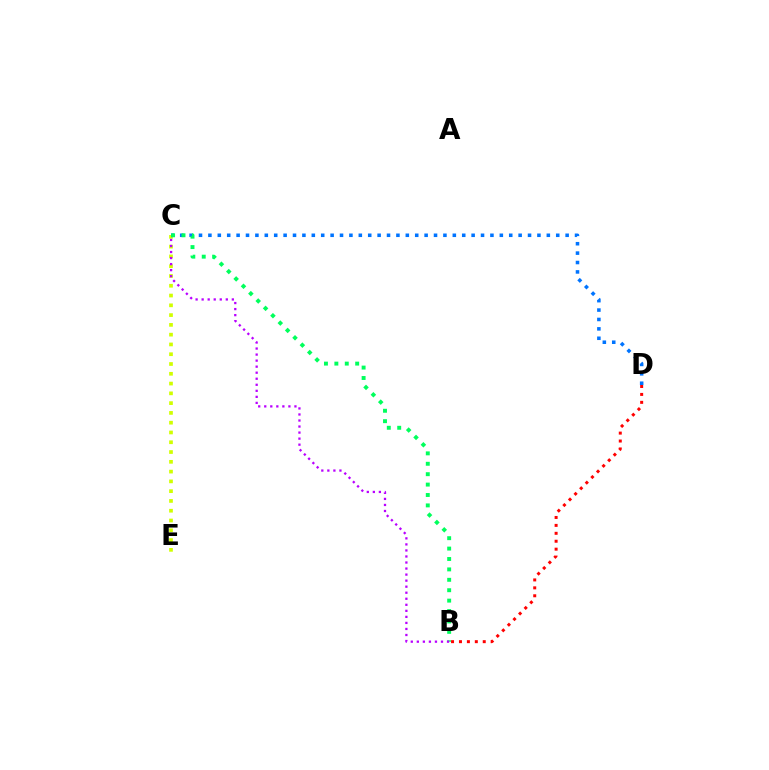{('C', 'E'): [{'color': '#d1ff00', 'line_style': 'dotted', 'thickness': 2.66}], ('C', 'D'): [{'color': '#0074ff', 'line_style': 'dotted', 'thickness': 2.55}], ('B', 'C'): [{'color': '#00ff5c', 'line_style': 'dotted', 'thickness': 2.83}, {'color': '#b900ff', 'line_style': 'dotted', 'thickness': 1.64}], ('B', 'D'): [{'color': '#ff0000', 'line_style': 'dotted', 'thickness': 2.15}]}